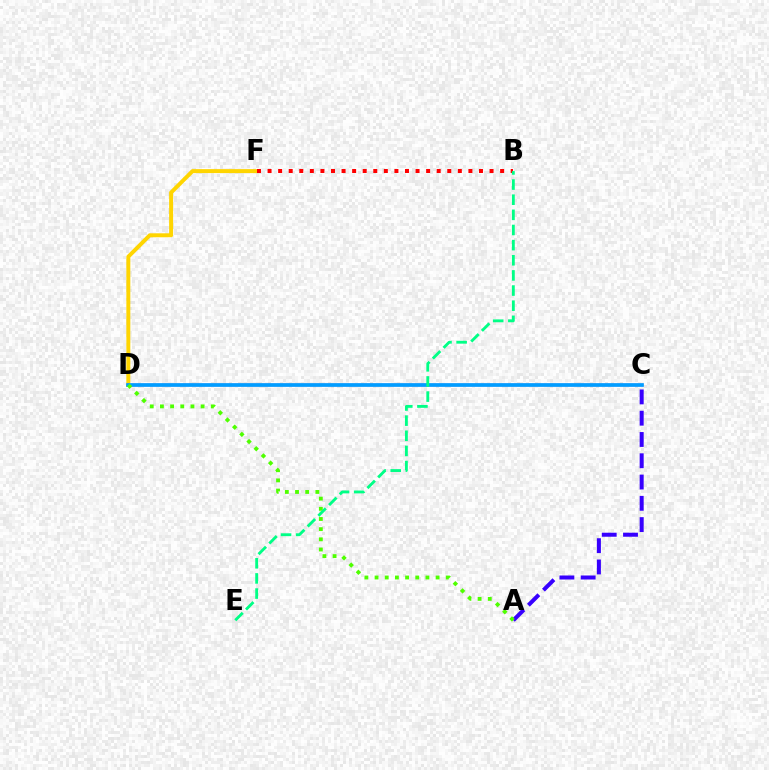{('A', 'C'): [{'color': '#3700ff', 'line_style': 'dashed', 'thickness': 2.89}], ('D', 'F'): [{'color': '#ffd500', 'line_style': 'solid', 'thickness': 2.85}], ('C', 'D'): [{'color': '#ff00ed', 'line_style': 'solid', 'thickness': 1.71}, {'color': '#009eff', 'line_style': 'solid', 'thickness': 2.65}], ('B', 'F'): [{'color': '#ff0000', 'line_style': 'dotted', 'thickness': 2.87}], ('A', 'D'): [{'color': '#4fff00', 'line_style': 'dotted', 'thickness': 2.76}], ('B', 'E'): [{'color': '#00ff86', 'line_style': 'dashed', 'thickness': 2.06}]}